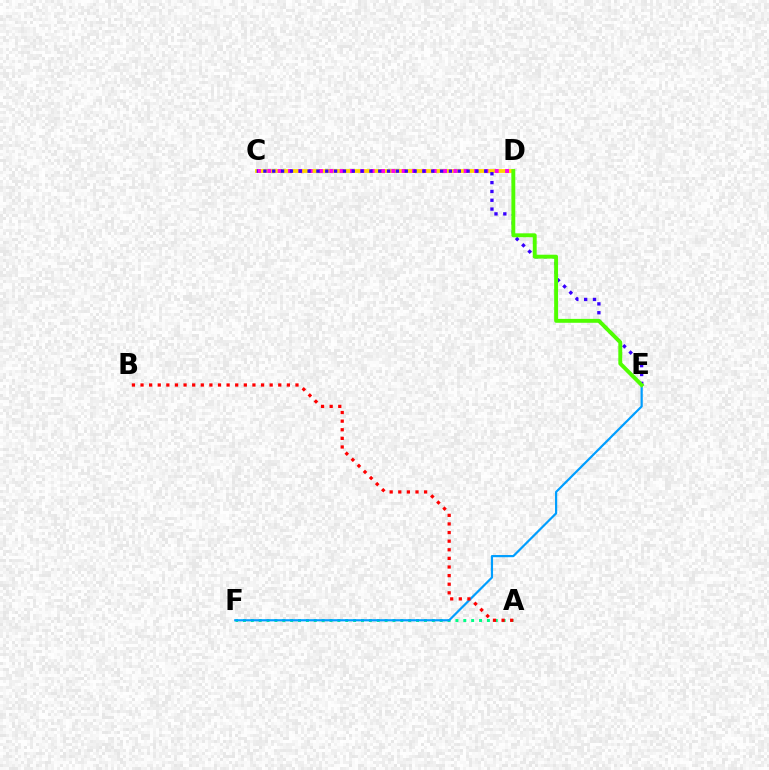{('C', 'D'): [{'color': '#ffd500', 'line_style': 'solid', 'thickness': 2.74}, {'color': '#ff00ed', 'line_style': 'dotted', 'thickness': 2.81}], ('C', 'E'): [{'color': '#3700ff', 'line_style': 'dotted', 'thickness': 2.4}], ('A', 'F'): [{'color': '#00ff86', 'line_style': 'dotted', 'thickness': 2.14}], ('E', 'F'): [{'color': '#009eff', 'line_style': 'solid', 'thickness': 1.58}], ('D', 'E'): [{'color': '#4fff00', 'line_style': 'solid', 'thickness': 2.8}], ('A', 'B'): [{'color': '#ff0000', 'line_style': 'dotted', 'thickness': 2.34}]}